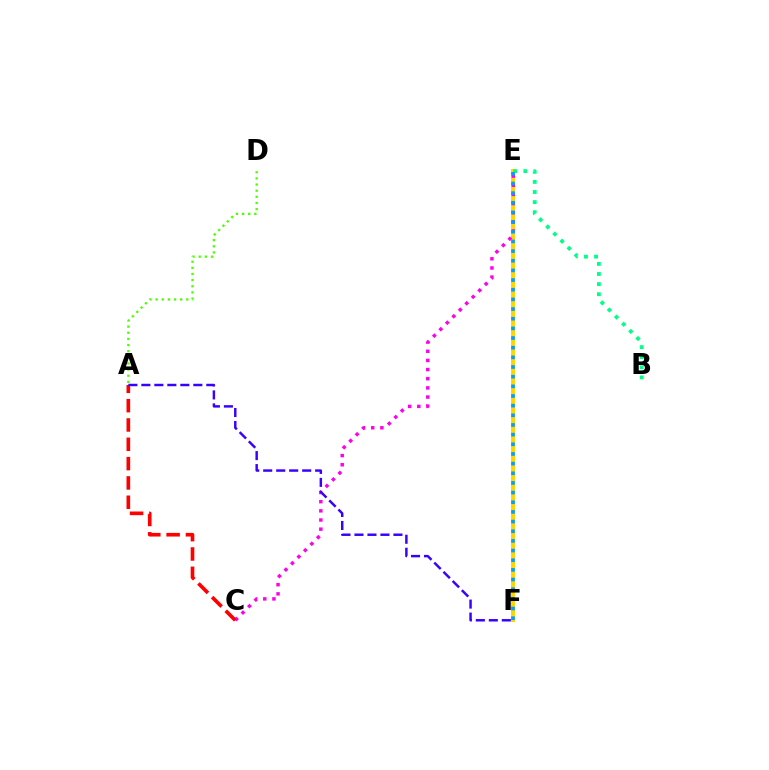{('E', 'F'): [{'color': '#ffd500', 'line_style': 'solid', 'thickness': 2.85}, {'color': '#009eff', 'line_style': 'dotted', 'thickness': 2.62}], ('C', 'E'): [{'color': '#ff00ed', 'line_style': 'dotted', 'thickness': 2.49}], ('A', 'D'): [{'color': '#4fff00', 'line_style': 'dotted', 'thickness': 1.67}], ('B', 'E'): [{'color': '#00ff86', 'line_style': 'dotted', 'thickness': 2.74}], ('A', 'C'): [{'color': '#ff0000', 'line_style': 'dashed', 'thickness': 2.62}], ('A', 'F'): [{'color': '#3700ff', 'line_style': 'dashed', 'thickness': 1.76}]}